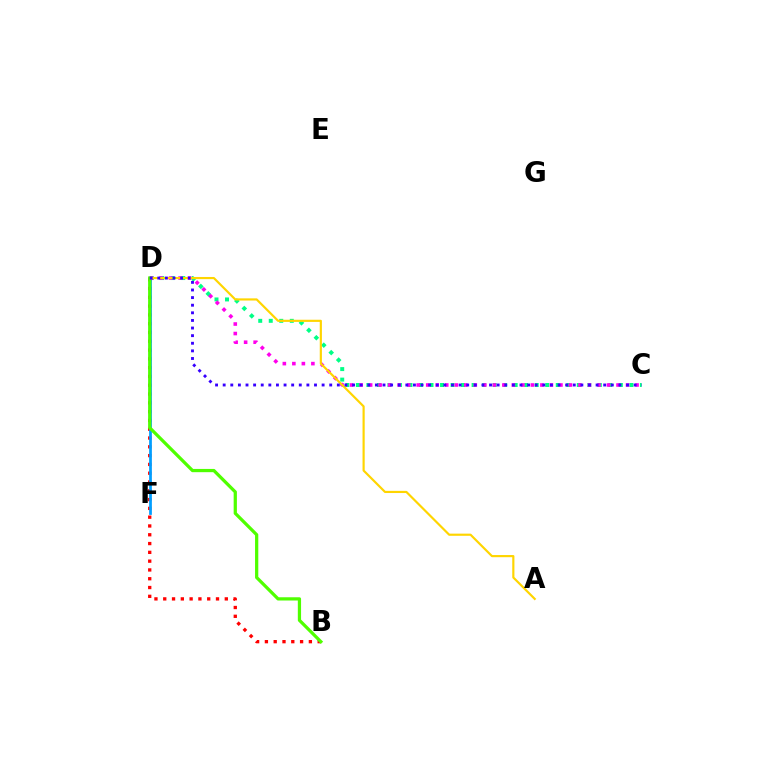{('C', 'D'): [{'color': '#00ff86', 'line_style': 'dotted', 'thickness': 2.86}, {'color': '#ff00ed', 'line_style': 'dotted', 'thickness': 2.59}, {'color': '#3700ff', 'line_style': 'dotted', 'thickness': 2.07}], ('B', 'D'): [{'color': '#ff0000', 'line_style': 'dotted', 'thickness': 2.39}, {'color': '#4fff00', 'line_style': 'solid', 'thickness': 2.34}], ('D', 'F'): [{'color': '#009eff', 'line_style': 'solid', 'thickness': 1.98}], ('A', 'D'): [{'color': '#ffd500', 'line_style': 'solid', 'thickness': 1.56}]}